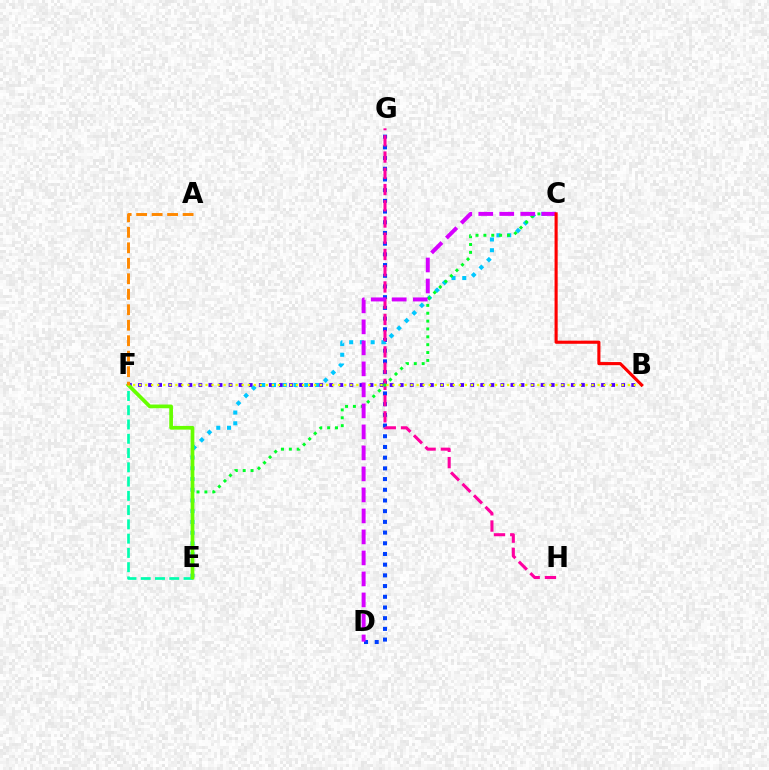{('B', 'F'): [{'color': '#4f00ff', 'line_style': 'dotted', 'thickness': 2.74}, {'color': '#eeff00', 'line_style': 'dotted', 'thickness': 1.64}], ('D', 'G'): [{'color': '#003fff', 'line_style': 'dotted', 'thickness': 2.91}], ('C', 'E'): [{'color': '#00c7ff', 'line_style': 'dotted', 'thickness': 2.92}, {'color': '#00ff27', 'line_style': 'dotted', 'thickness': 2.14}], ('E', 'F'): [{'color': '#00ffaf', 'line_style': 'dashed', 'thickness': 1.94}, {'color': '#66ff00', 'line_style': 'solid', 'thickness': 2.68}], ('G', 'H'): [{'color': '#ff00a0', 'line_style': 'dashed', 'thickness': 2.21}], ('A', 'F'): [{'color': '#ff8800', 'line_style': 'dashed', 'thickness': 2.1}], ('C', 'D'): [{'color': '#d600ff', 'line_style': 'dashed', 'thickness': 2.85}], ('B', 'C'): [{'color': '#ff0000', 'line_style': 'solid', 'thickness': 2.24}]}